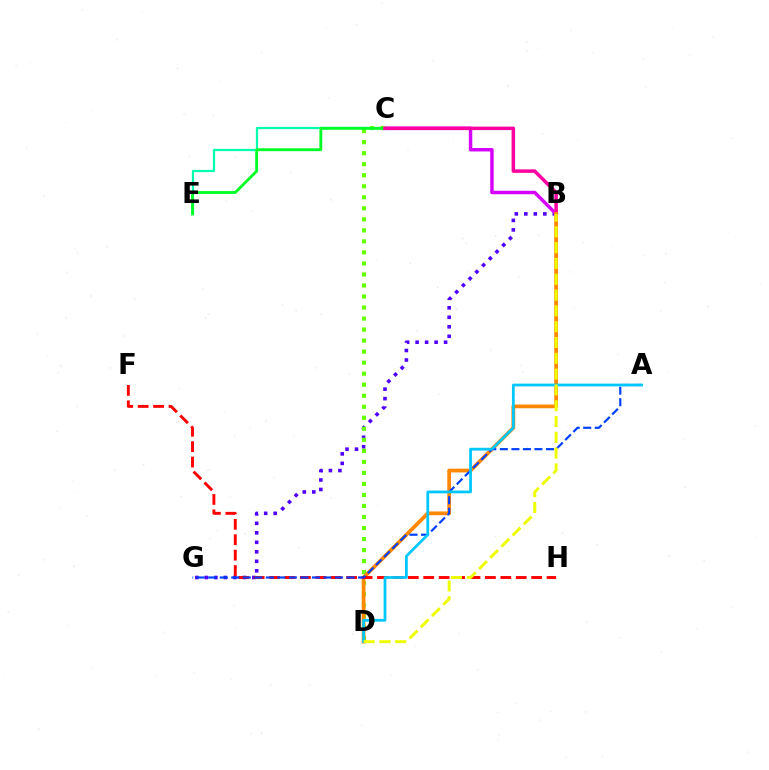{('C', 'E'): [{'color': '#00ffaf', 'line_style': 'solid', 'thickness': 1.62}, {'color': '#00ff27', 'line_style': 'solid', 'thickness': 2.07}], ('B', 'G'): [{'color': '#4f00ff', 'line_style': 'dotted', 'thickness': 2.58}], ('B', 'C'): [{'color': '#d600ff', 'line_style': 'solid', 'thickness': 2.49}, {'color': '#ff00a0', 'line_style': 'solid', 'thickness': 2.51}], ('C', 'D'): [{'color': '#66ff00', 'line_style': 'dotted', 'thickness': 3.0}], ('B', 'D'): [{'color': '#ff8800', 'line_style': 'solid', 'thickness': 2.7}, {'color': '#eeff00', 'line_style': 'dashed', 'thickness': 2.15}], ('F', 'H'): [{'color': '#ff0000', 'line_style': 'dashed', 'thickness': 2.09}], ('A', 'G'): [{'color': '#003fff', 'line_style': 'dashed', 'thickness': 1.57}], ('A', 'D'): [{'color': '#00c7ff', 'line_style': 'solid', 'thickness': 1.98}]}